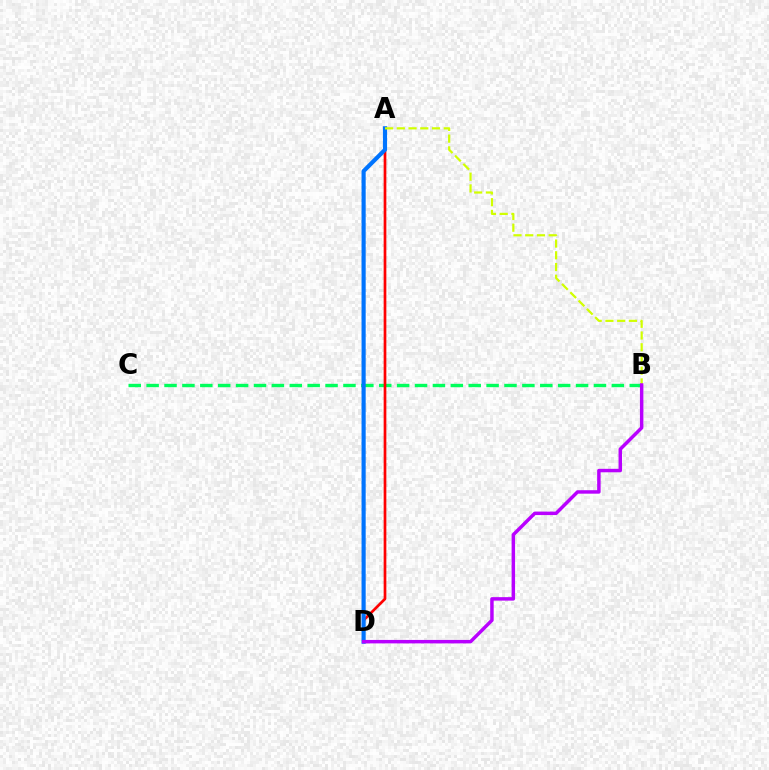{('B', 'C'): [{'color': '#00ff5c', 'line_style': 'dashed', 'thickness': 2.43}], ('A', 'D'): [{'color': '#ff0000', 'line_style': 'solid', 'thickness': 1.94}, {'color': '#0074ff', 'line_style': 'solid', 'thickness': 2.98}], ('A', 'B'): [{'color': '#d1ff00', 'line_style': 'dashed', 'thickness': 1.59}], ('B', 'D'): [{'color': '#b900ff', 'line_style': 'solid', 'thickness': 2.5}]}